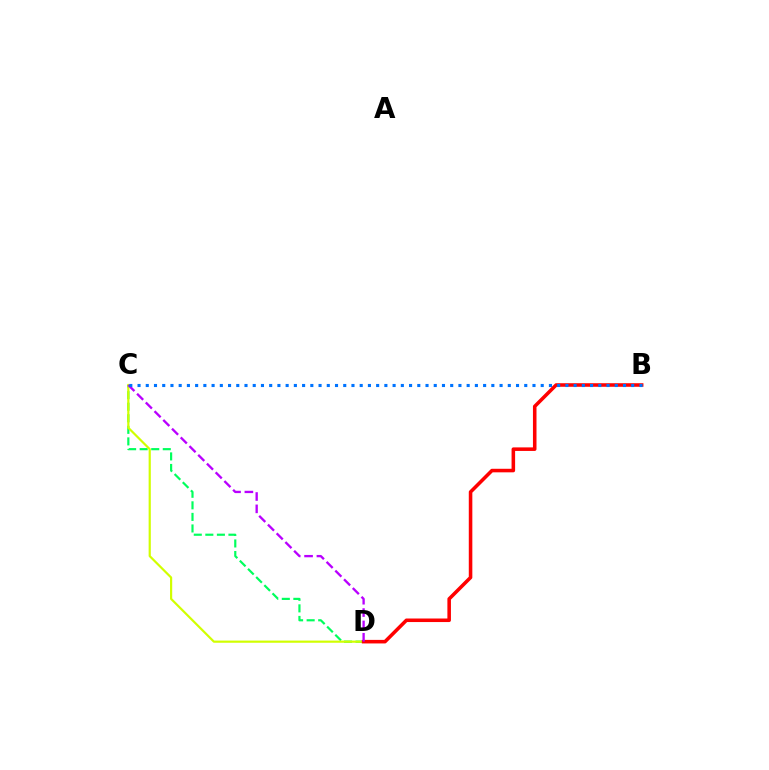{('C', 'D'): [{'color': '#00ff5c', 'line_style': 'dashed', 'thickness': 1.57}, {'color': '#d1ff00', 'line_style': 'solid', 'thickness': 1.57}, {'color': '#b900ff', 'line_style': 'dashed', 'thickness': 1.68}], ('B', 'D'): [{'color': '#ff0000', 'line_style': 'solid', 'thickness': 2.56}], ('B', 'C'): [{'color': '#0074ff', 'line_style': 'dotted', 'thickness': 2.24}]}